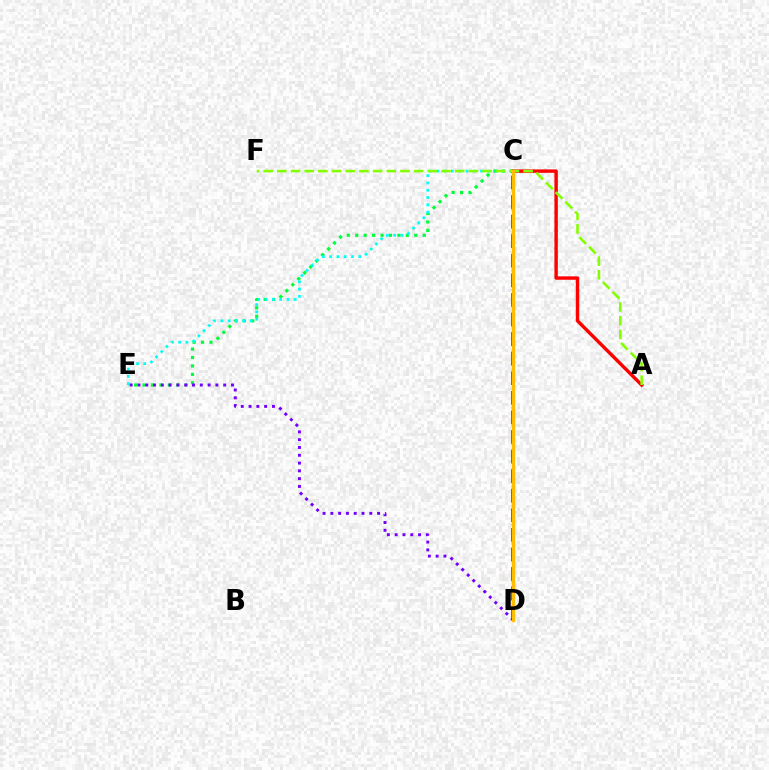{('C', 'D'): [{'color': '#ff00cf', 'line_style': 'dotted', 'thickness': 1.68}, {'color': '#004bff', 'line_style': 'dashed', 'thickness': 2.66}, {'color': '#ffbd00', 'line_style': 'solid', 'thickness': 2.4}], ('C', 'E'): [{'color': '#00ff39', 'line_style': 'dotted', 'thickness': 2.29}, {'color': '#00fff6', 'line_style': 'dotted', 'thickness': 1.98}], ('A', 'C'): [{'color': '#ff0000', 'line_style': 'solid', 'thickness': 2.46}], ('A', 'F'): [{'color': '#84ff00', 'line_style': 'dashed', 'thickness': 1.86}], ('D', 'E'): [{'color': '#7200ff', 'line_style': 'dotted', 'thickness': 2.12}]}